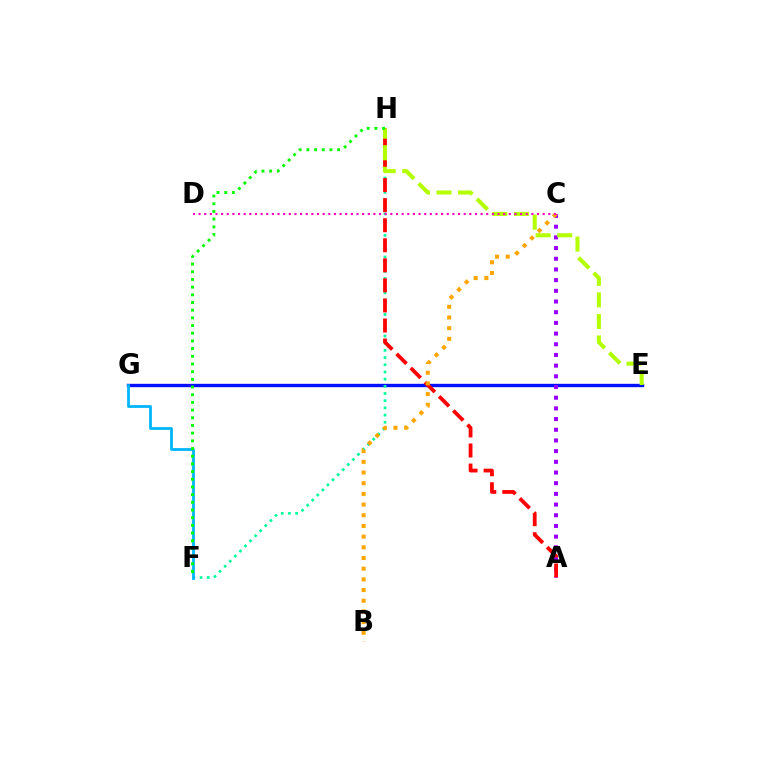{('E', 'G'): [{'color': '#0010ff', 'line_style': 'solid', 'thickness': 2.42}], ('A', 'C'): [{'color': '#9b00ff', 'line_style': 'dotted', 'thickness': 2.9}], ('F', 'H'): [{'color': '#00ff9d', 'line_style': 'dotted', 'thickness': 1.95}, {'color': '#08ff00', 'line_style': 'dotted', 'thickness': 2.09}], ('A', 'H'): [{'color': '#ff0000', 'line_style': 'dashed', 'thickness': 2.72}], ('E', 'H'): [{'color': '#b3ff00', 'line_style': 'dashed', 'thickness': 2.93}], ('B', 'C'): [{'color': '#ffa500', 'line_style': 'dotted', 'thickness': 2.9}], ('C', 'D'): [{'color': '#ff00bd', 'line_style': 'dotted', 'thickness': 1.53}], ('F', 'G'): [{'color': '#00b5ff', 'line_style': 'solid', 'thickness': 2.0}]}